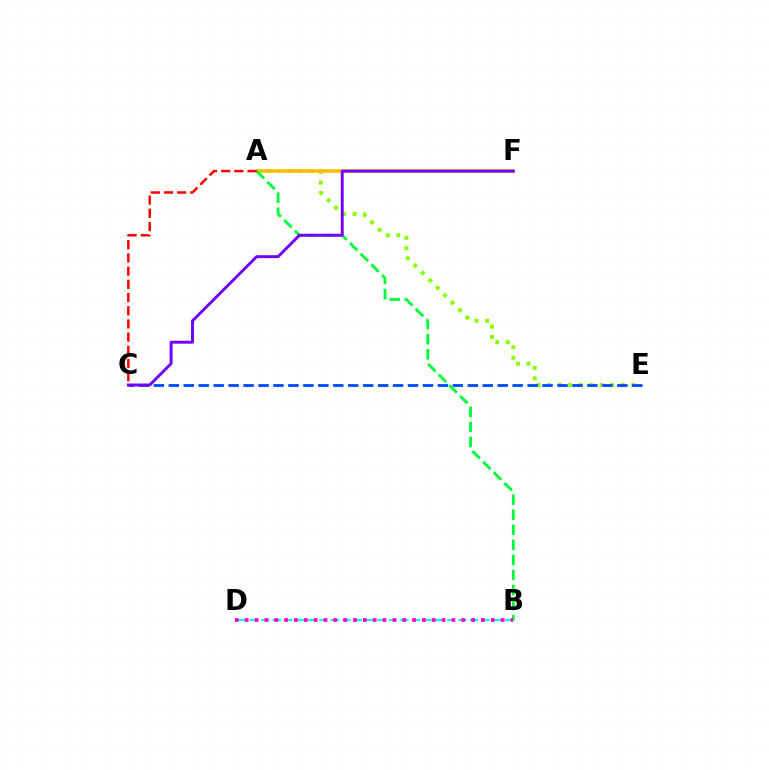{('A', 'E'): [{'color': '#84ff00', 'line_style': 'dotted', 'thickness': 2.86}], ('C', 'E'): [{'color': '#004bff', 'line_style': 'dashed', 'thickness': 2.03}], ('A', 'F'): [{'color': '#ffbd00', 'line_style': 'solid', 'thickness': 2.56}], ('B', 'D'): [{'color': '#00fff6', 'line_style': 'dashed', 'thickness': 1.58}, {'color': '#ff00cf', 'line_style': 'dotted', 'thickness': 2.67}], ('A', 'B'): [{'color': '#00ff39', 'line_style': 'dashed', 'thickness': 2.05}], ('C', 'F'): [{'color': '#7200ff', 'line_style': 'solid', 'thickness': 2.12}], ('A', 'C'): [{'color': '#ff0000', 'line_style': 'dashed', 'thickness': 1.79}]}